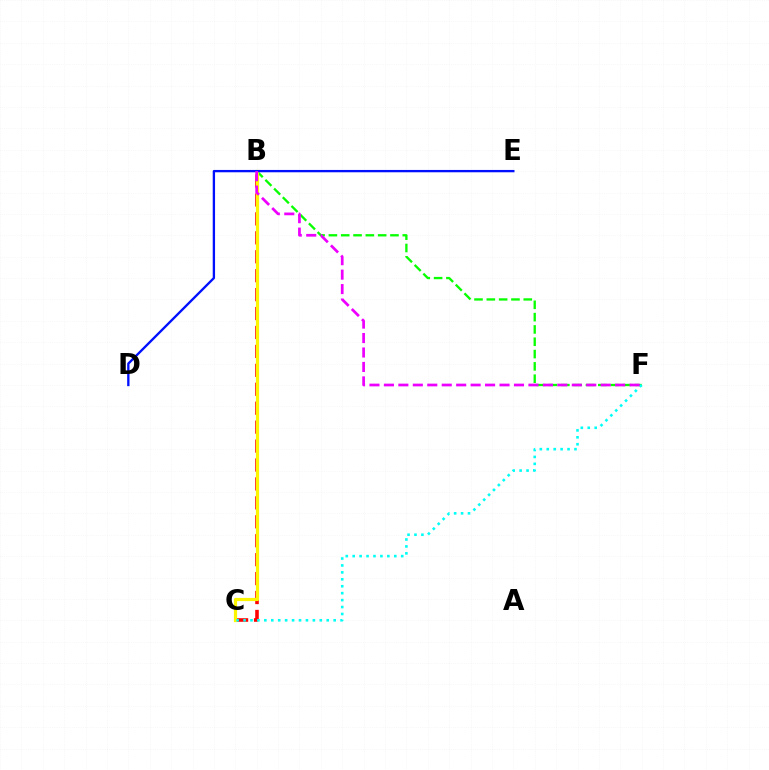{('B', 'C'): [{'color': '#ff0000', 'line_style': 'dashed', 'thickness': 2.57}, {'color': '#fcf500', 'line_style': 'solid', 'thickness': 2.31}], ('B', 'F'): [{'color': '#08ff00', 'line_style': 'dashed', 'thickness': 1.67}, {'color': '#ee00ff', 'line_style': 'dashed', 'thickness': 1.96}], ('C', 'F'): [{'color': '#00fff6', 'line_style': 'dotted', 'thickness': 1.88}], ('D', 'E'): [{'color': '#0010ff', 'line_style': 'solid', 'thickness': 1.68}]}